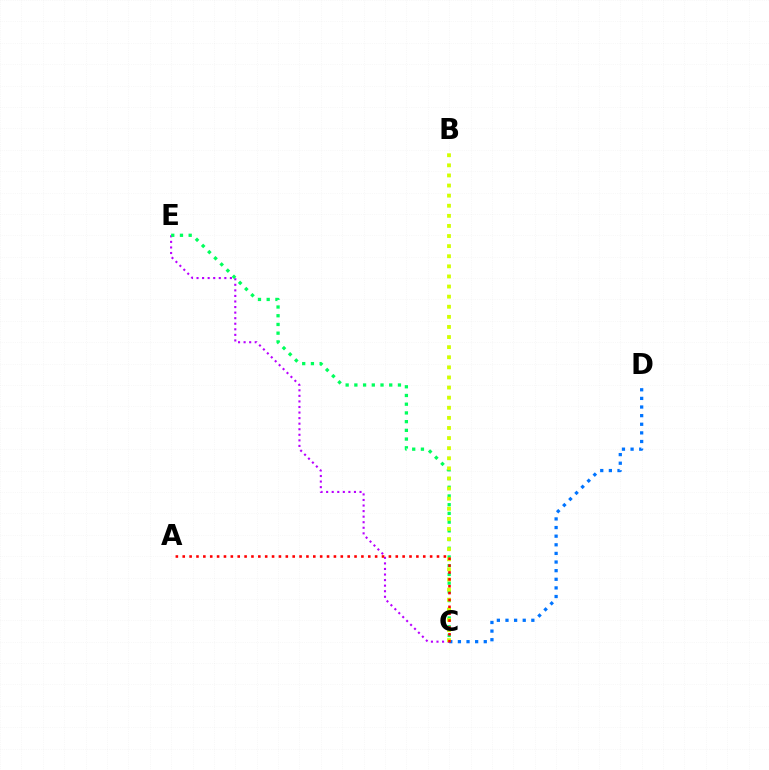{('C', 'D'): [{'color': '#0074ff', 'line_style': 'dotted', 'thickness': 2.34}], ('C', 'E'): [{'color': '#b900ff', 'line_style': 'dotted', 'thickness': 1.51}, {'color': '#00ff5c', 'line_style': 'dotted', 'thickness': 2.37}], ('B', 'C'): [{'color': '#d1ff00', 'line_style': 'dotted', 'thickness': 2.74}], ('A', 'C'): [{'color': '#ff0000', 'line_style': 'dotted', 'thickness': 1.87}]}